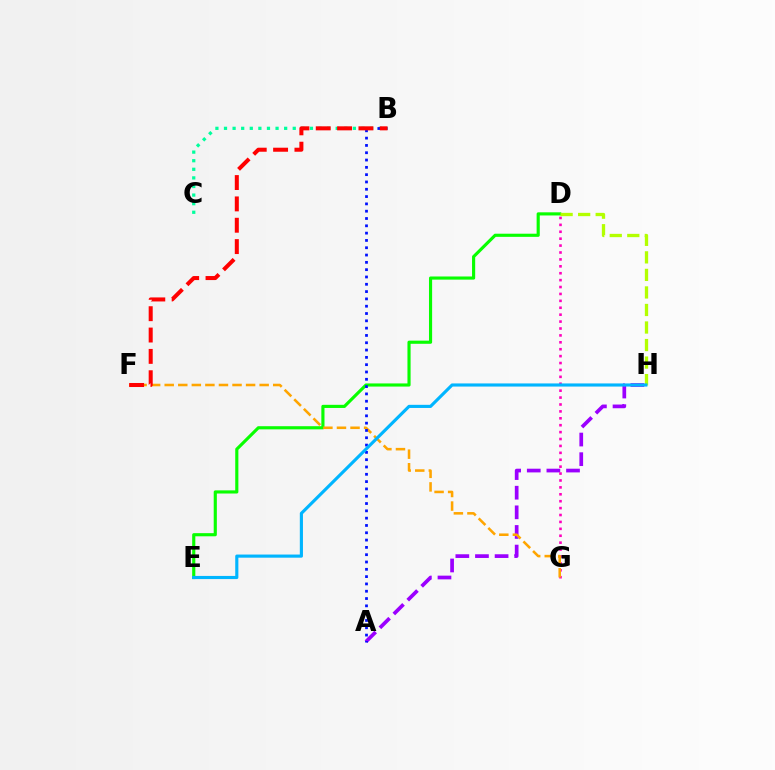{('A', 'H'): [{'color': '#9b00ff', 'line_style': 'dashed', 'thickness': 2.67}], ('B', 'C'): [{'color': '#00ff9d', 'line_style': 'dotted', 'thickness': 2.33}], ('D', 'G'): [{'color': '#ff00bd', 'line_style': 'dotted', 'thickness': 1.88}], ('D', 'E'): [{'color': '#08ff00', 'line_style': 'solid', 'thickness': 2.26}], ('D', 'H'): [{'color': '#b3ff00', 'line_style': 'dashed', 'thickness': 2.38}], ('F', 'G'): [{'color': '#ffa500', 'line_style': 'dashed', 'thickness': 1.84}], ('A', 'B'): [{'color': '#0010ff', 'line_style': 'dotted', 'thickness': 1.99}], ('B', 'F'): [{'color': '#ff0000', 'line_style': 'dashed', 'thickness': 2.9}], ('E', 'H'): [{'color': '#00b5ff', 'line_style': 'solid', 'thickness': 2.26}]}